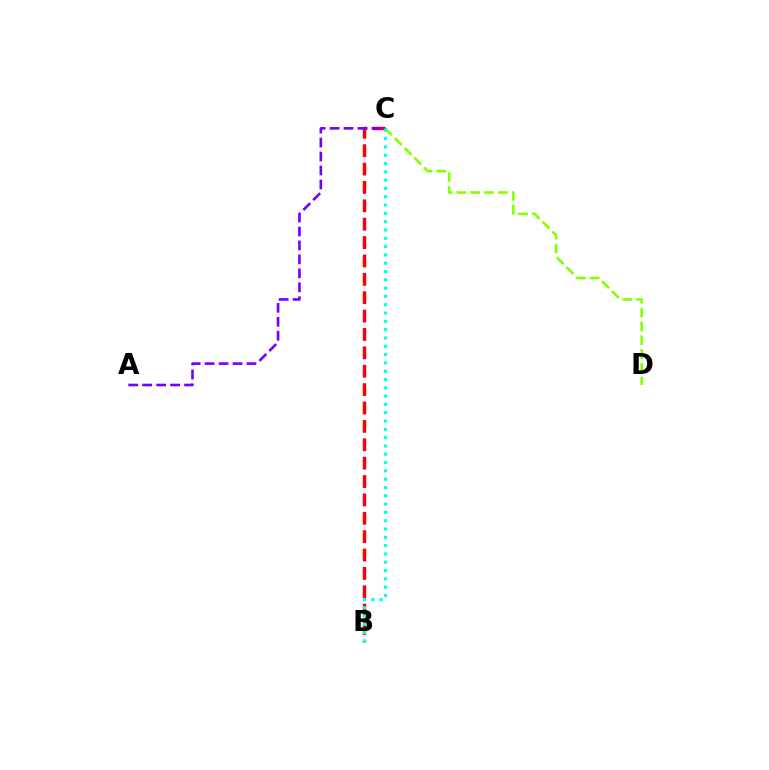{('C', 'D'): [{'color': '#84ff00', 'line_style': 'dashed', 'thickness': 1.88}], ('B', 'C'): [{'color': '#ff0000', 'line_style': 'dashed', 'thickness': 2.5}, {'color': '#00fff6', 'line_style': 'dotted', 'thickness': 2.26}], ('A', 'C'): [{'color': '#7200ff', 'line_style': 'dashed', 'thickness': 1.9}]}